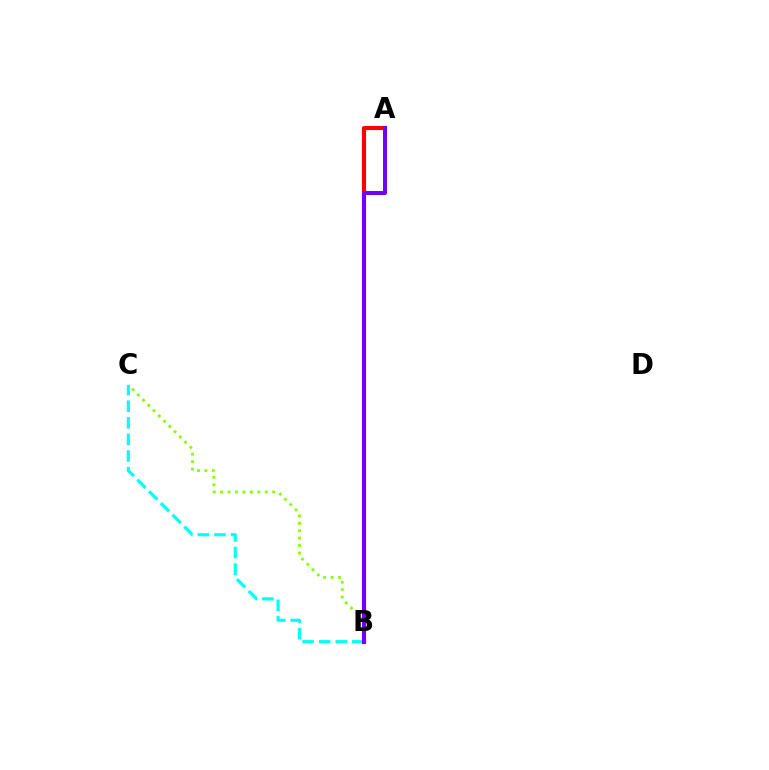{('A', 'B'): [{'color': '#ff0000', 'line_style': 'solid', 'thickness': 2.96}, {'color': '#7200ff', 'line_style': 'solid', 'thickness': 2.9}], ('B', 'C'): [{'color': '#84ff00', 'line_style': 'dotted', 'thickness': 2.02}, {'color': '#00fff6', 'line_style': 'dashed', 'thickness': 2.25}]}